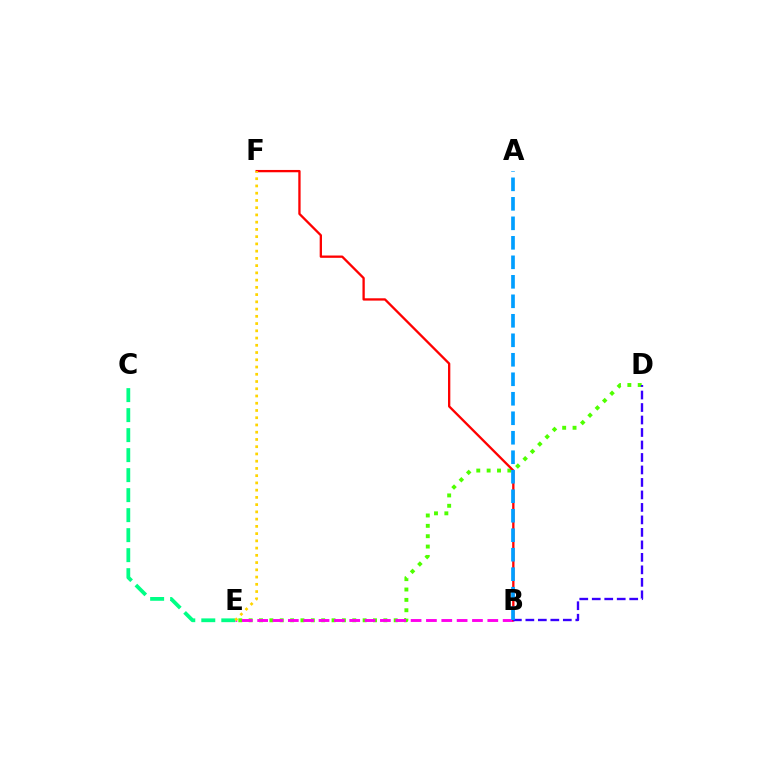{('D', 'E'): [{'color': '#4fff00', 'line_style': 'dotted', 'thickness': 2.82}], ('B', 'E'): [{'color': '#ff00ed', 'line_style': 'dashed', 'thickness': 2.08}], ('B', 'F'): [{'color': '#ff0000', 'line_style': 'solid', 'thickness': 1.66}], ('B', 'D'): [{'color': '#3700ff', 'line_style': 'dashed', 'thickness': 1.7}], ('C', 'E'): [{'color': '#00ff86', 'line_style': 'dashed', 'thickness': 2.72}], ('A', 'B'): [{'color': '#009eff', 'line_style': 'dashed', 'thickness': 2.65}], ('E', 'F'): [{'color': '#ffd500', 'line_style': 'dotted', 'thickness': 1.97}]}